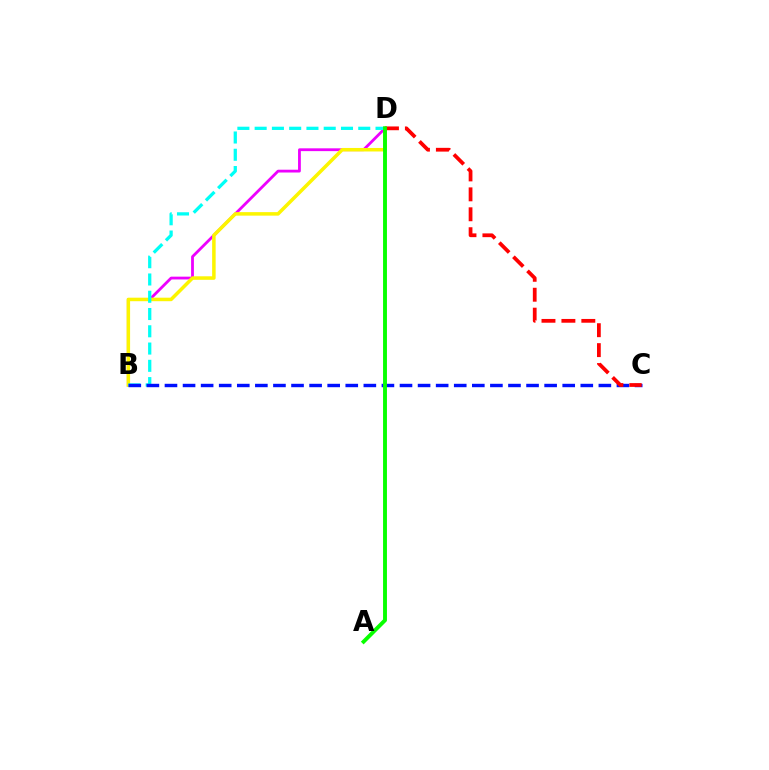{('B', 'D'): [{'color': '#ee00ff', 'line_style': 'solid', 'thickness': 2.01}, {'color': '#fcf500', 'line_style': 'solid', 'thickness': 2.53}, {'color': '#00fff6', 'line_style': 'dashed', 'thickness': 2.35}], ('B', 'C'): [{'color': '#0010ff', 'line_style': 'dashed', 'thickness': 2.46}], ('C', 'D'): [{'color': '#ff0000', 'line_style': 'dashed', 'thickness': 2.71}], ('A', 'D'): [{'color': '#08ff00', 'line_style': 'solid', 'thickness': 2.8}]}